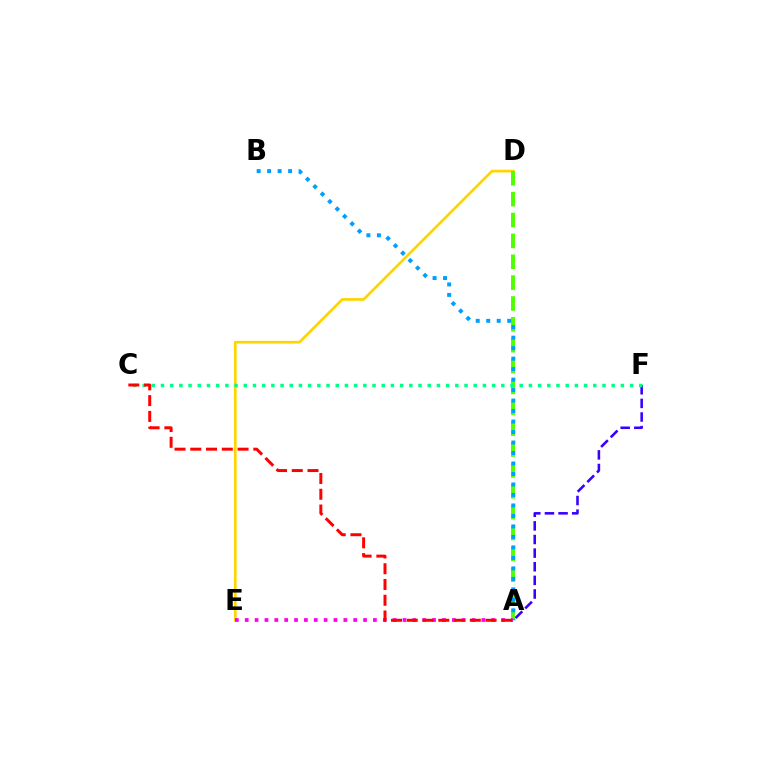{('A', 'F'): [{'color': '#3700ff', 'line_style': 'dashed', 'thickness': 1.85}], ('D', 'E'): [{'color': '#ffd500', 'line_style': 'solid', 'thickness': 1.95}], ('A', 'D'): [{'color': '#4fff00', 'line_style': 'dashed', 'thickness': 2.83}], ('C', 'F'): [{'color': '#00ff86', 'line_style': 'dotted', 'thickness': 2.5}], ('A', 'E'): [{'color': '#ff00ed', 'line_style': 'dotted', 'thickness': 2.68}], ('A', 'B'): [{'color': '#009eff', 'line_style': 'dotted', 'thickness': 2.85}], ('A', 'C'): [{'color': '#ff0000', 'line_style': 'dashed', 'thickness': 2.14}]}